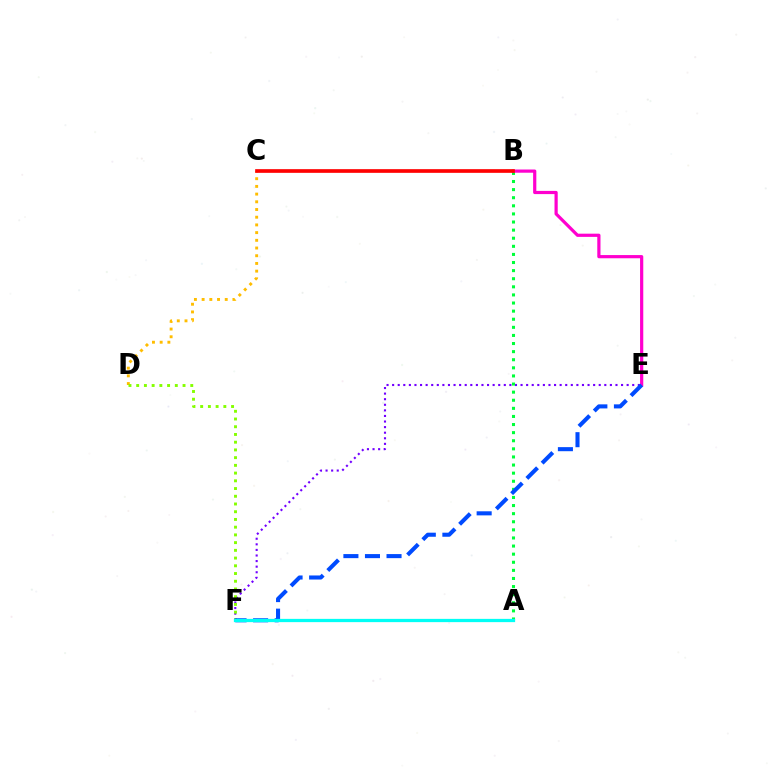{('E', 'F'): [{'color': '#7200ff', 'line_style': 'dotted', 'thickness': 1.52}, {'color': '#004bff', 'line_style': 'dashed', 'thickness': 2.93}], ('C', 'D'): [{'color': '#ffbd00', 'line_style': 'dotted', 'thickness': 2.09}], ('A', 'B'): [{'color': '#00ff39', 'line_style': 'dotted', 'thickness': 2.2}], ('B', 'E'): [{'color': '#ff00cf', 'line_style': 'solid', 'thickness': 2.31}], ('B', 'C'): [{'color': '#ff0000', 'line_style': 'solid', 'thickness': 2.65}], ('D', 'F'): [{'color': '#84ff00', 'line_style': 'dotted', 'thickness': 2.1}], ('A', 'F'): [{'color': '#00fff6', 'line_style': 'solid', 'thickness': 2.35}]}